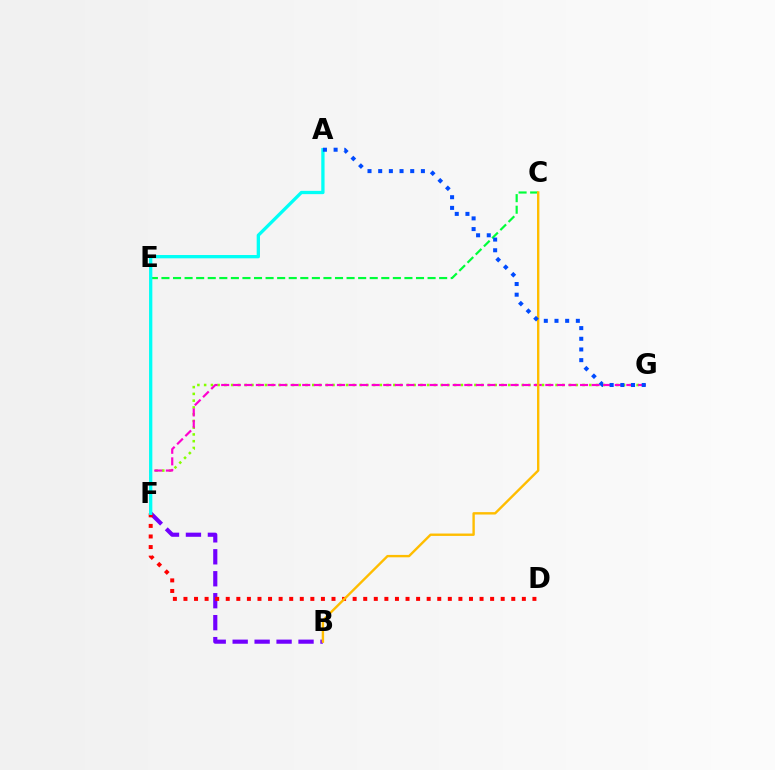{('F', 'G'): [{'color': '#84ff00', 'line_style': 'dotted', 'thickness': 1.84}, {'color': '#ff00cf', 'line_style': 'dashed', 'thickness': 1.57}], ('C', 'E'): [{'color': '#00ff39', 'line_style': 'dashed', 'thickness': 1.57}], ('B', 'F'): [{'color': '#7200ff', 'line_style': 'dashed', 'thickness': 2.98}], ('D', 'F'): [{'color': '#ff0000', 'line_style': 'dotted', 'thickness': 2.87}], ('A', 'F'): [{'color': '#00fff6', 'line_style': 'solid', 'thickness': 2.37}], ('B', 'C'): [{'color': '#ffbd00', 'line_style': 'solid', 'thickness': 1.72}], ('A', 'G'): [{'color': '#004bff', 'line_style': 'dotted', 'thickness': 2.9}]}